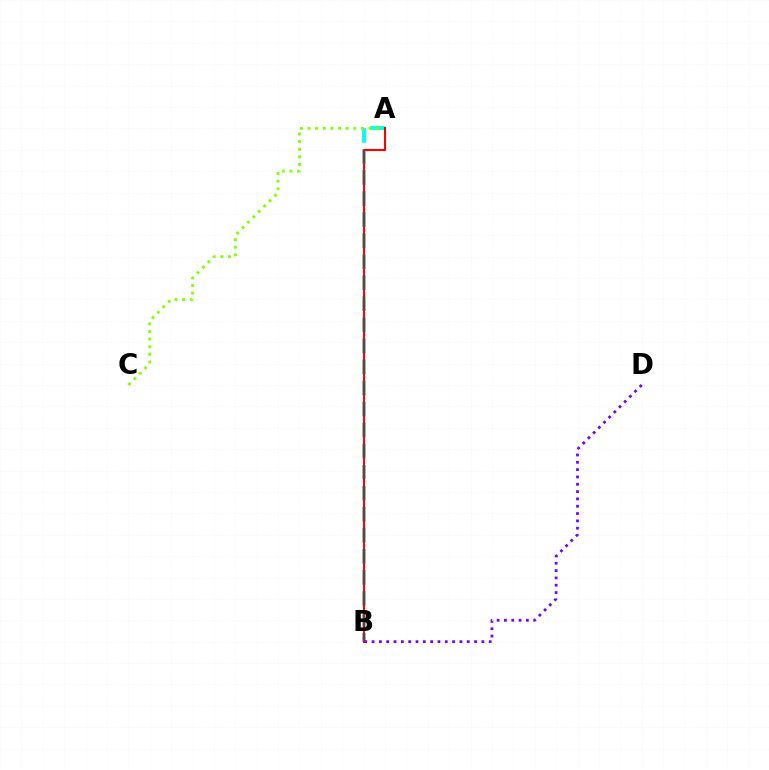{('A', 'B'): [{'color': '#00fff6', 'line_style': 'dashed', 'thickness': 2.86}, {'color': '#ff0000', 'line_style': 'solid', 'thickness': 1.5}], ('B', 'D'): [{'color': '#7200ff', 'line_style': 'dotted', 'thickness': 1.99}], ('A', 'C'): [{'color': '#84ff00', 'line_style': 'dotted', 'thickness': 2.07}]}